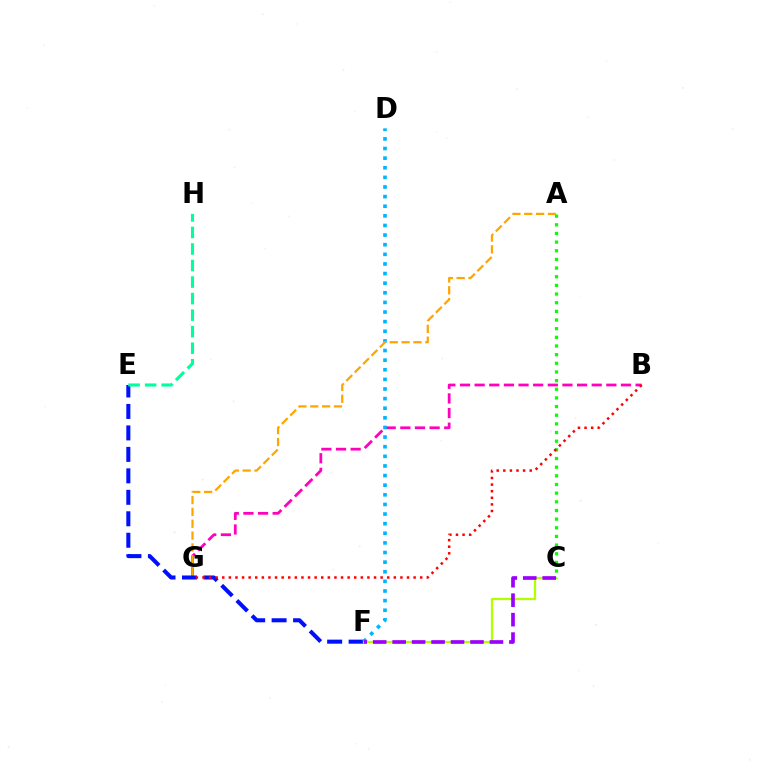{('B', 'G'): [{'color': '#ff00bd', 'line_style': 'dashed', 'thickness': 1.99}, {'color': '#ff0000', 'line_style': 'dotted', 'thickness': 1.79}], ('E', 'F'): [{'color': '#0010ff', 'line_style': 'dashed', 'thickness': 2.92}], ('C', 'F'): [{'color': '#b3ff00', 'line_style': 'solid', 'thickness': 1.64}, {'color': '#9b00ff', 'line_style': 'dashed', 'thickness': 2.64}], ('E', 'H'): [{'color': '#00ff9d', 'line_style': 'dashed', 'thickness': 2.25}], ('A', 'C'): [{'color': '#08ff00', 'line_style': 'dotted', 'thickness': 2.35}], ('D', 'F'): [{'color': '#00b5ff', 'line_style': 'dotted', 'thickness': 2.61}], ('A', 'G'): [{'color': '#ffa500', 'line_style': 'dashed', 'thickness': 1.61}]}